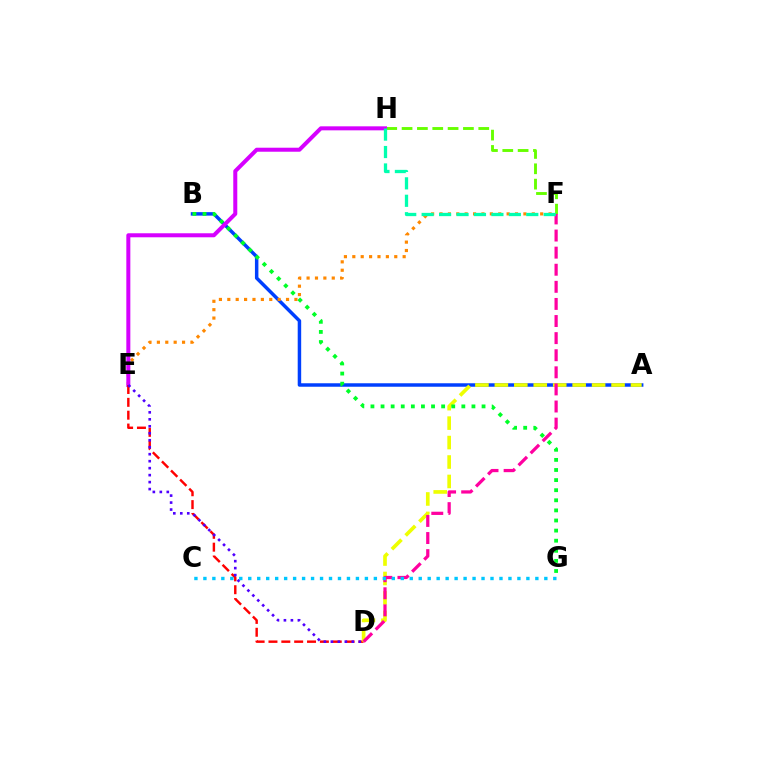{('A', 'B'): [{'color': '#003fff', 'line_style': 'solid', 'thickness': 2.5}], ('E', 'F'): [{'color': '#ff8800', 'line_style': 'dotted', 'thickness': 2.28}], ('F', 'H'): [{'color': '#66ff00', 'line_style': 'dashed', 'thickness': 2.08}, {'color': '#00ffaf', 'line_style': 'dashed', 'thickness': 2.37}], ('E', 'H'): [{'color': '#d600ff', 'line_style': 'solid', 'thickness': 2.89}], ('D', 'E'): [{'color': '#ff0000', 'line_style': 'dashed', 'thickness': 1.75}, {'color': '#4f00ff', 'line_style': 'dotted', 'thickness': 1.9}], ('A', 'D'): [{'color': '#eeff00', 'line_style': 'dashed', 'thickness': 2.64}], ('D', 'F'): [{'color': '#ff00a0', 'line_style': 'dashed', 'thickness': 2.32}], ('C', 'G'): [{'color': '#00c7ff', 'line_style': 'dotted', 'thickness': 2.44}], ('B', 'G'): [{'color': '#00ff27', 'line_style': 'dotted', 'thickness': 2.74}]}